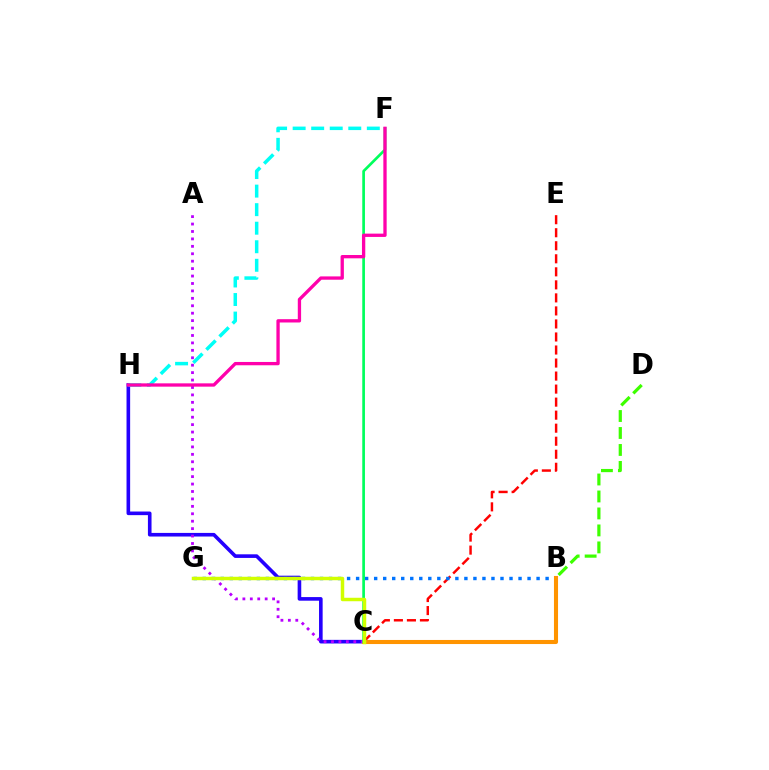{('C', 'H'): [{'color': '#2500ff', 'line_style': 'solid', 'thickness': 2.6}], ('F', 'H'): [{'color': '#00fff6', 'line_style': 'dashed', 'thickness': 2.52}, {'color': '#ff00ac', 'line_style': 'solid', 'thickness': 2.38}], ('C', 'E'): [{'color': '#ff0000', 'line_style': 'dashed', 'thickness': 1.77}], ('B', 'G'): [{'color': '#0074ff', 'line_style': 'dotted', 'thickness': 2.45}], ('B', 'C'): [{'color': '#ff9400', 'line_style': 'solid', 'thickness': 2.94}], ('A', 'C'): [{'color': '#b900ff', 'line_style': 'dotted', 'thickness': 2.02}], ('C', 'F'): [{'color': '#00ff5c', 'line_style': 'solid', 'thickness': 1.93}], ('B', 'D'): [{'color': '#3dff00', 'line_style': 'dashed', 'thickness': 2.31}], ('C', 'G'): [{'color': '#d1ff00', 'line_style': 'solid', 'thickness': 2.5}]}